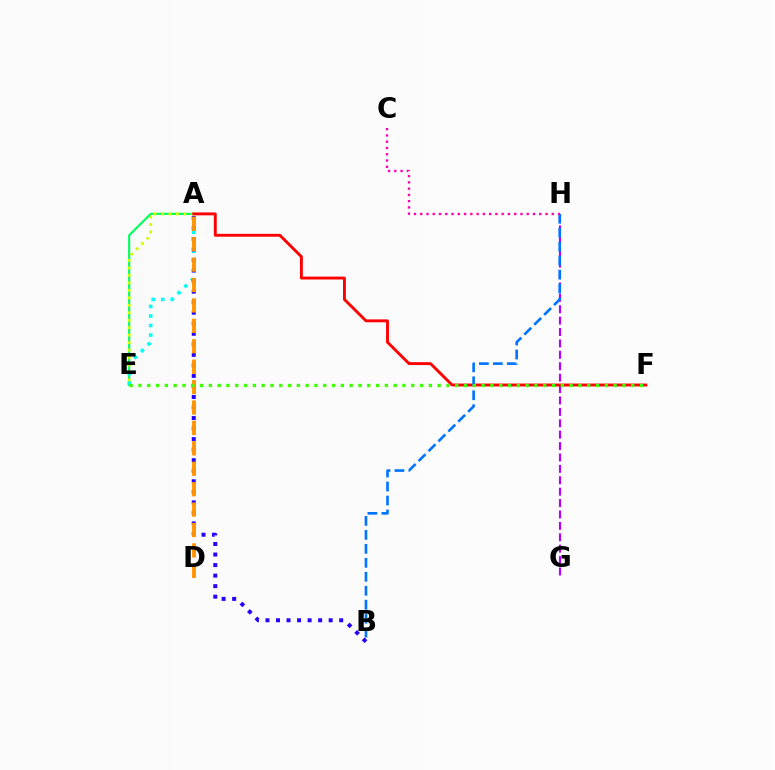{('A', 'E'): [{'color': '#00ff5c', 'line_style': 'solid', 'thickness': 1.54}, {'color': '#00fff6', 'line_style': 'dotted', 'thickness': 2.59}, {'color': '#d1ff00', 'line_style': 'dotted', 'thickness': 2.03}], ('G', 'H'): [{'color': '#b900ff', 'line_style': 'dashed', 'thickness': 1.55}], ('A', 'B'): [{'color': '#2500ff', 'line_style': 'dotted', 'thickness': 2.86}], ('A', 'D'): [{'color': '#ff9400', 'line_style': 'dashed', 'thickness': 2.77}], ('A', 'F'): [{'color': '#ff0000', 'line_style': 'solid', 'thickness': 2.08}], ('B', 'H'): [{'color': '#0074ff', 'line_style': 'dashed', 'thickness': 1.9}], ('E', 'F'): [{'color': '#3dff00', 'line_style': 'dotted', 'thickness': 2.39}], ('C', 'H'): [{'color': '#ff00ac', 'line_style': 'dotted', 'thickness': 1.7}]}